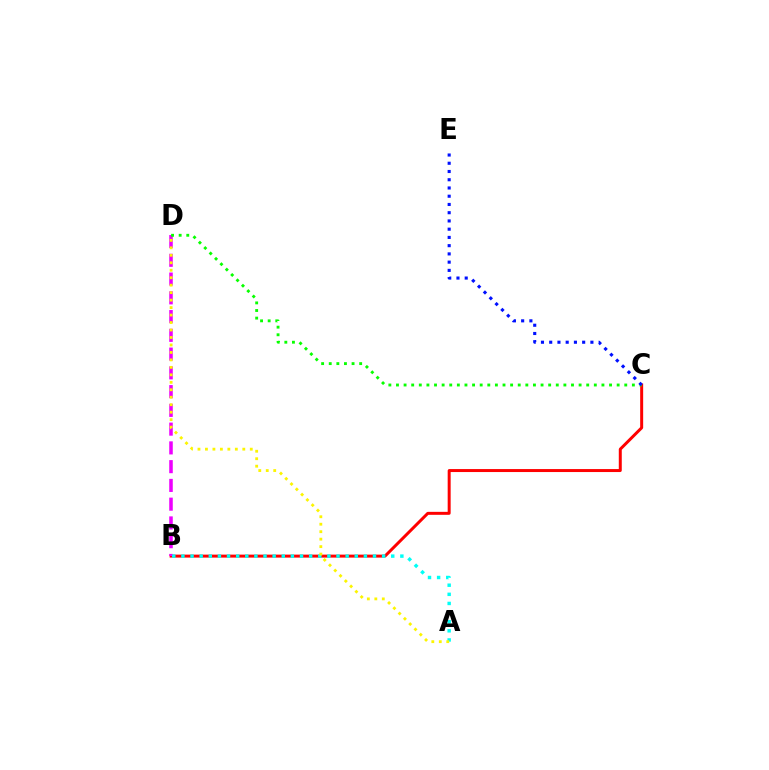{('B', 'C'): [{'color': '#ff0000', 'line_style': 'solid', 'thickness': 2.15}], ('B', 'D'): [{'color': '#ee00ff', 'line_style': 'dashed', 'thickness': 2.55}], ('C', 'D'): [{'color': '#08ff00', 'line_style': 'dotted', 'thickness': 2.07}], ('C', 'E'): [{'color': '#0010ff', 'line_style': 'dotted', 'thickness': 2.24}], ('A', 'B'): [{'color': '#00fff6', 'line_style': 'dotted', 'thickness': 2.48}], ('A', 'D'): [{'color': '#fcf500', 'line_style': 'dotted', 'thickness': 2.03}]}